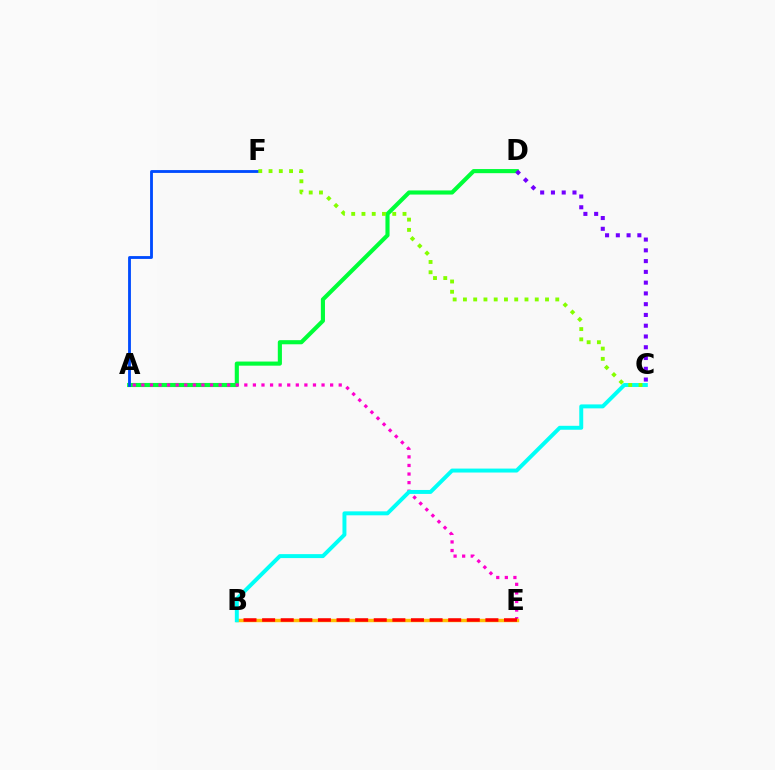{('A', 'D'): [{'color': '#00ff39', 'line_style': 'solid', 'thickness': 2.97}], ('A', 'E'): [{'color': '#ff00cf', 'line_style': 'dotted', 'thickness': 2.33}], ('B', 'E'): [{'color': '#ffbd00', 'line_style': 'solid', 'thickness': 2.46}, {'color': '#ff0000', 'line_style': 'dashed', 'thickness': 2.53}], ('B', 'C'): [{'color': '#00fff6', 'line_style': 'solid', 'thickness': 2.84}], ('A', 'F'): [{'color': '#004bff', 'line_style': 'solid', 'thickness': 2.04}], ('C', 'F'): [{'color': '#84ff00', 'line_style': 'dotted', 'thickness': 2.79}], ('C', 'D'): [{'color': '#7200ff', 'line_style': 'dotted', 'thickness': 2.93}]}